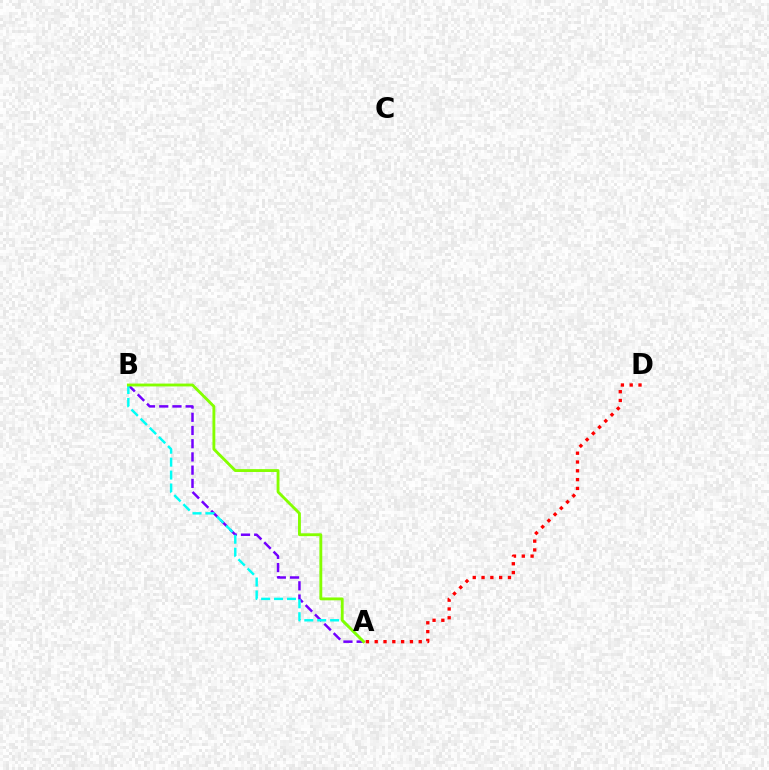{('A', 'B'): [{'color': '#7200ff', 'line_style': 'dashed', 'thickness': 1.8}, {'color': '#00fff6', 'line_style': 'dashed', 'thickness': 1.75}, {'color': '#84ff00', 'line_style': 'solid', 'thickness': 2.06}], ('A', 'D'): [{'color': '#ff0000', 'line_style': 'dotted', 'thickness': 2.39}]}